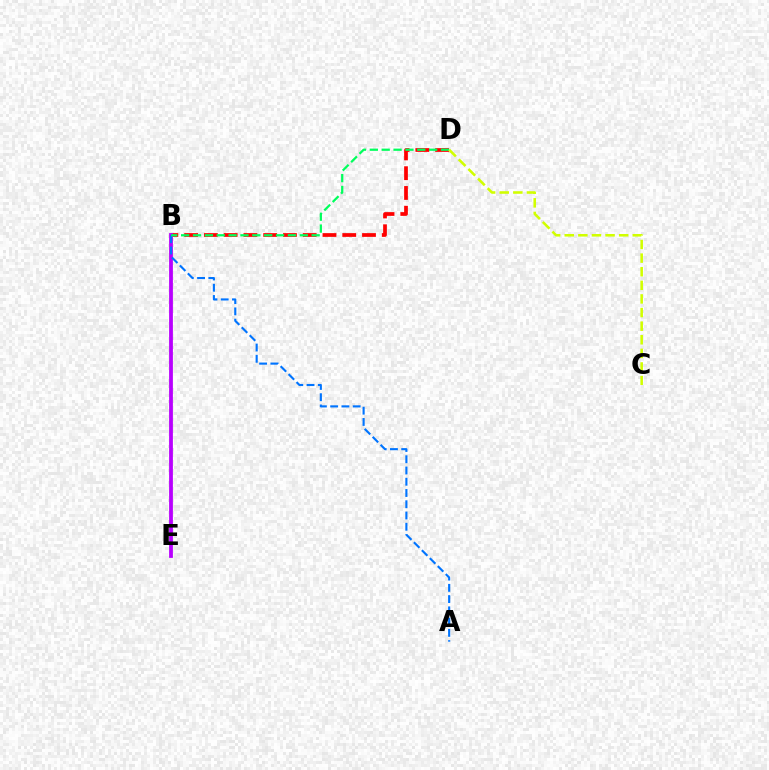{('B', 'D'): [{'color': '#ff0000', 'line_style': 'dashed', 'thickness': 2.68}, {'color': '#00ff5c', 'line_style': 'dashed', 'thickness': 1.61}], ('B', 'E'): [{'color': '#b900ff', 'line_style': 'solid', 'thickness': 2.73}], ('A', 'B'): [{'color': '#0074ff', 'line_style': 'dashed', 'thickness': 1.53}], ('C', 'D'): [{'color': '#d1ff00', 'line_style': 'dashed', 'thickness': 1.85}]}